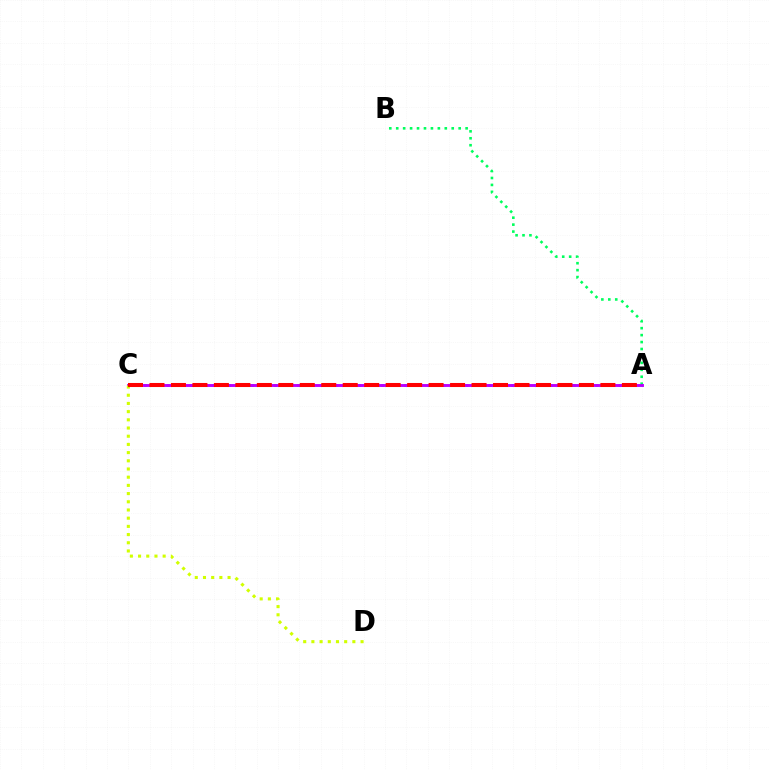{('A', 'C'): [{'color': '#0074ff', 'line_style': 'dotted', 'thickness': 2.08}, {'color': '#b900ff', 'line_style': 'solid', 'thickness': 2.09}, {'color': '#ff0000', 'line_style': 'dashed', 'thickness': 2.92}], ('A', 'B'): [{'color': '#00ff5c', 'line_style': 'dotted', 'thickness': 1.89}], ('C', 'D'): [{'color': '#d1ff00', 'line_style': 'dotted', 'thickness': 2.23}]}